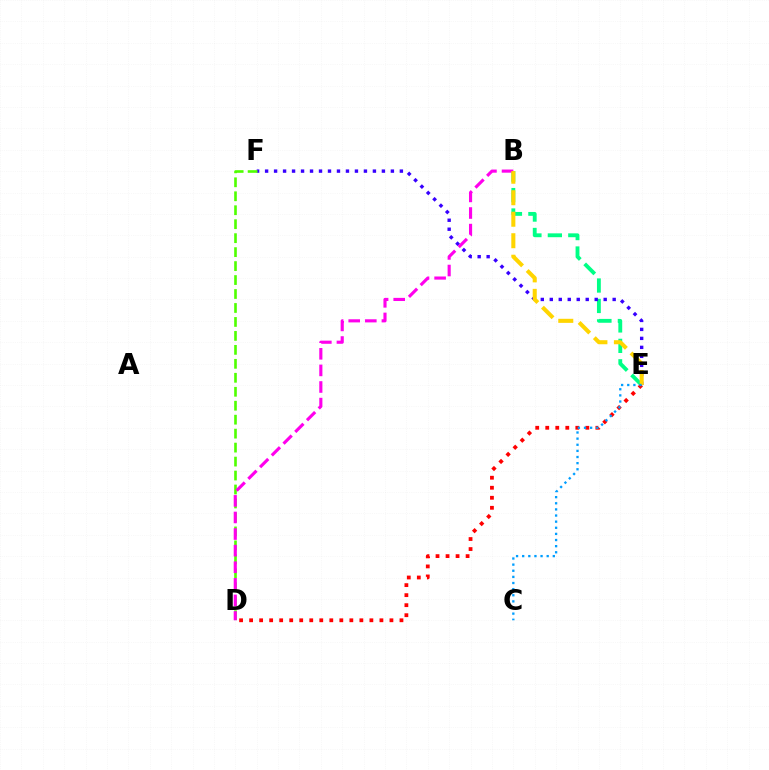{('B', 'E'): [{'color': '#00ff86', 'line_style': 'dashed', 'thickness': 2.78}, {'color': '#ffd500', 'line_style': 'dashed', 'thickness': 2.92}], ('E', 'F'): [{'color': '#3700ff', 'line_style': 'dotted', 'thickness': 2.44}], ('D', 'E'): [{'color': '#ff0000', 'line_style': 'dotted', 'thickness': 2.72}], ('D', 'F'): [{'color': '#4fff00', 'line_style': 'dashed', 'thickness': 1.9}], ('B', 'D'): [{'color': '#ff00ed', 'line_style': 'dashed', 'thickness': 2.25}], ('C', 'E'): [{'color': '#009eff', 'line_style': 'dotted', 'thickness': 1.66}]}